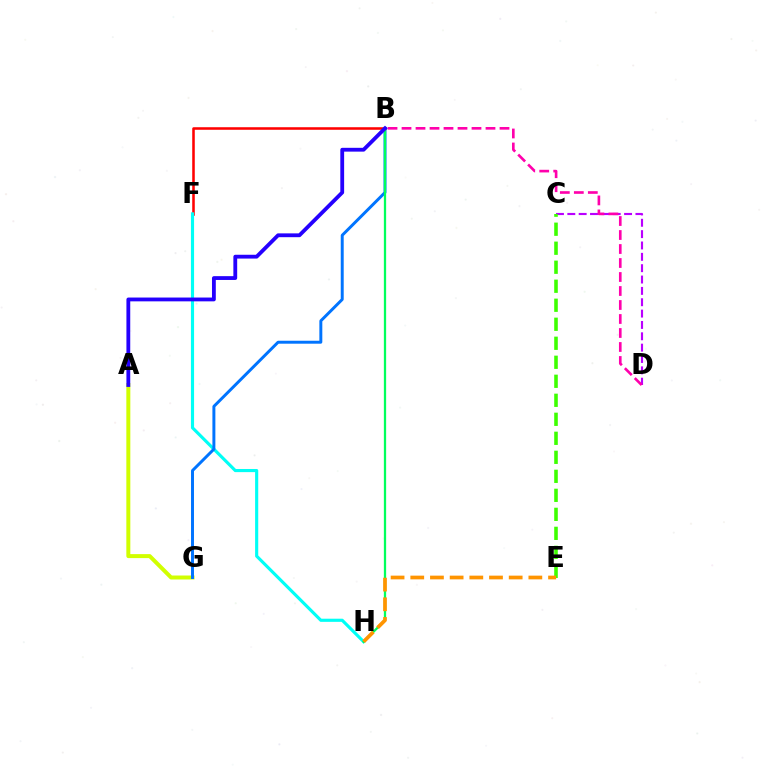{('C', 'D'): [{'color': '#b900ff', 'line_style': 'dashed', 'thickness': 1.54}], ('A', 'G'): [{'color': '#d1ff00', 'line_style': 'solid', 'thickness': 2.87}], ('C', 'E'): [{'color': '#3dff00', 'line_style': 'dashed', 'thickness': 2.58}], ('B', 'F'): [{'color': '#ff0000', 'line_style': 'solid', 'thickness': 1.83}], ('B', 'D'): [{'color': '#ff00ac', 'line_style': 'dashed', 'thickness': 1.9}], ('F', 'H'): [{'color': '#00fff6', 'line_style': 'solid', 'thickness': 2.26}], ('B', 'G'): [{'color': '#0074ff', 'line_style': 'solid', 'thickness': 2.13}], ('B', 'H'): [{'color': '#00ff5c', 'line_style': 'solid', 'thickness': 1.64}], ('E', 'H'): [{'color': '#ff9400', 'line_style': 'dashed', 'thickness': 2.67}], ('A', 'B'): [{'color': '#2500ff', 'line_style': 'solid', 'thickness': 2.75}]}